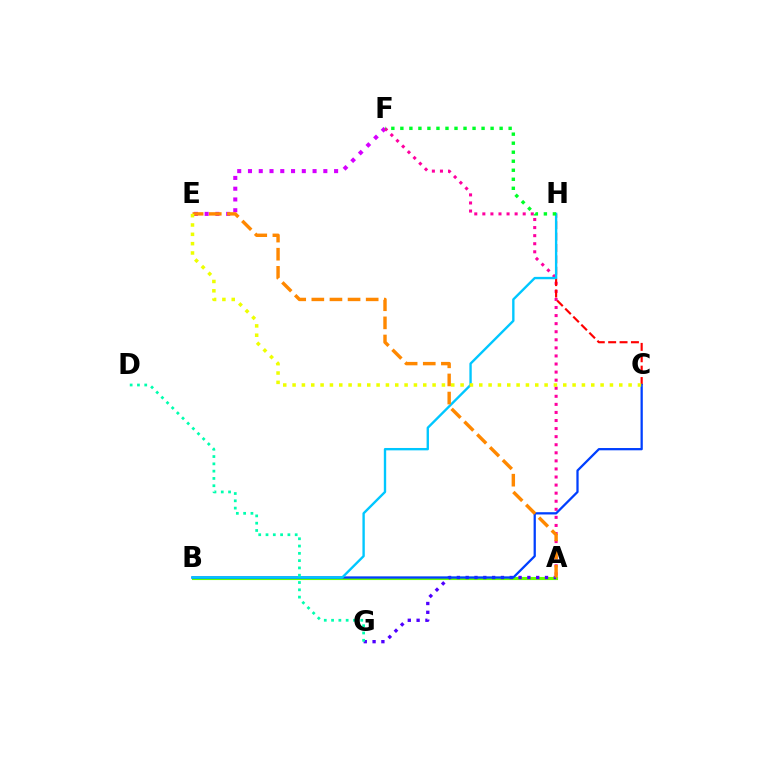{('E', 'F'): [{'color': '#d600ff', 'line_style': 'dotted', 'thickness': 2.92}], ('A', 'B'): [{'color': '#66ff00', 'line_style': 'solid', 'thickness': 2.23}], ('A', 'F'): [{'color': '#ff00a0', 'line_style': 'dotted', 'thickness': 2.19}], ('C', 'H'): [{'color': '#ff0000', 'line_style': 'dashed', 'thickness': 1.55}], ('A', 'G'): [{'color': '#4f00ff', 'line_style': 'dotted', 'thickness': 2.39}], ('B', 'C'): [{'color': '#003fff', 'line_style': 'solid', 'thickness': 1.63}], ('B', 'H'): [{'color': '#00c7ff', 'line_style': 'solid', 'thickness': 1.71}], ('A', 'E'): [{'color': '#ff8800', 'line_style': 'dashed', 'thickness': 2.46}], ('F', 'H'): [{'color': '#00ff27', 'line_style': 'dotted', 'thickness': 2.45}], ('C', 'E'): [{'color': '#eeff00', 'line_style': 'dotted', 'thickness': 2.54}], ('D', 'G'): [{'color': '#00ffaf', 'line_style': 'dotted', 'thickness': 1.98}]}